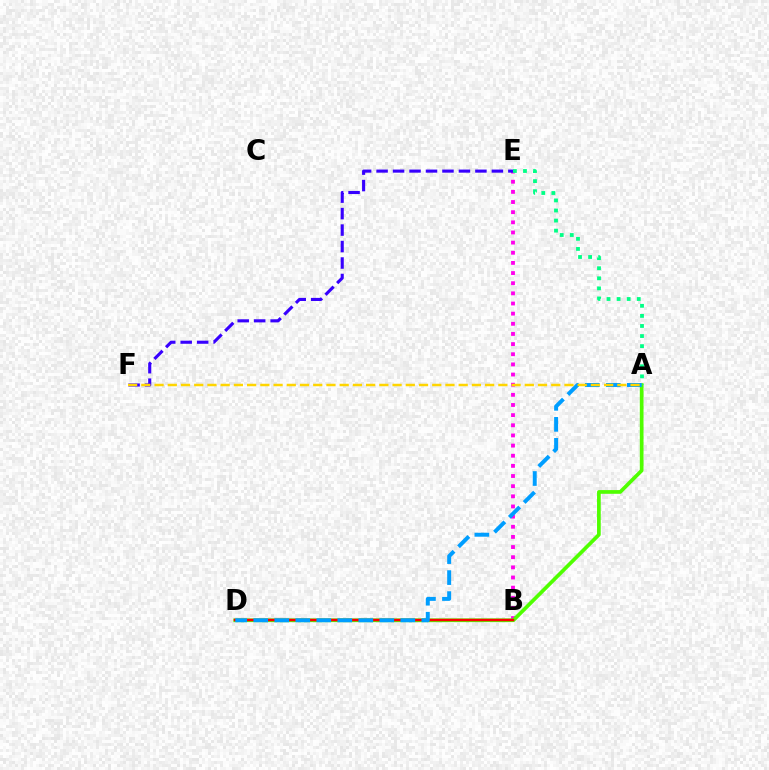{('B', 'E'): [{'color': '#ff00ed', 'line_style': 'dotted', 'thickness': 2.76}], ('A', 'D'): [{'color': '#4fff00', 'line_style': 'solid', 'thickness': 2.67}, {'color': '#009eff', 'line_style': 'dashed', 'thickness': 2.85}], ('B', 'D'): [{'color': '#ff0000', 'line_style': 'solid', 'thickness': 1.78}], ('E', 'F'): [{'color': '#3700ff', 'line_style': 'dashed', 'thickness': 2.24}], ('A', 'E'): [{'color': '#00ff86', 'line_style': 'dotted', 'thickness': 2.74}], ('A', 'F'): [{'color': '#ffd500', 'line_style': 'dashed', 'thickness': 1.8}]}